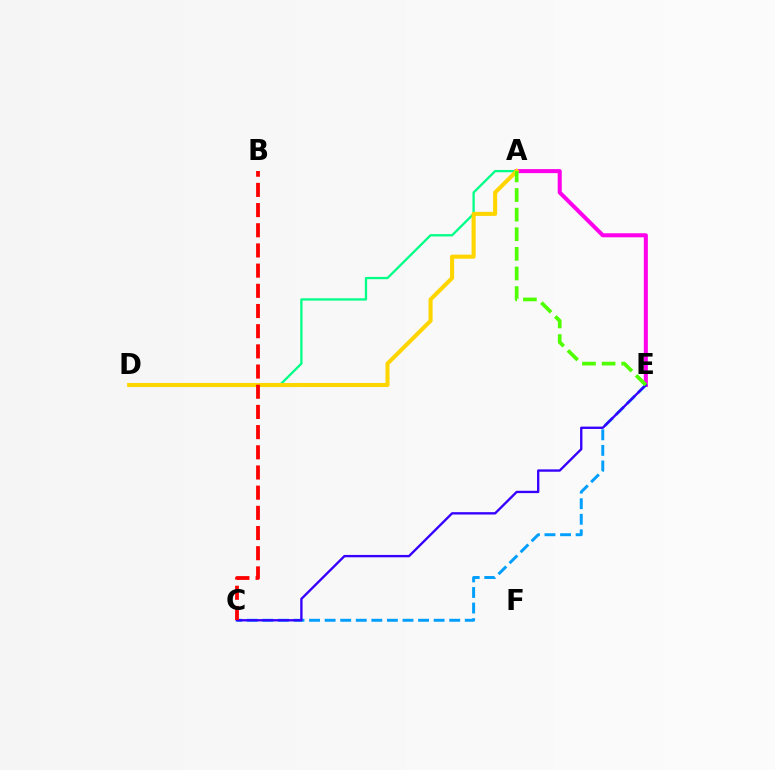{('A', 'E'): [{'color': '#ff00ed', 'line_style': 'solid', 'thickness': 2.91}, {'color': '#4fff00', 'line_style': 'dashed', 'thickness': 2.66}], ('A', 'D'): [{'color': '#00ff86', 'line_style': 'solid', 'thickness': 1.65}, {'color': '#ffd500', 'line_style': 'solid', 'thickness': 2.92}], ('C', 'E'): [{'color': '#009eff', 'line_style': 'dashed', 'thickness': 2.12}, {'color': '#3700ff', 'line_style': 'solid', 'thickness': 1.69}], ('B', 'C'): [{'color': '#ff0000', 'line_style': 'dashed', 'thickness': 2.74}]}